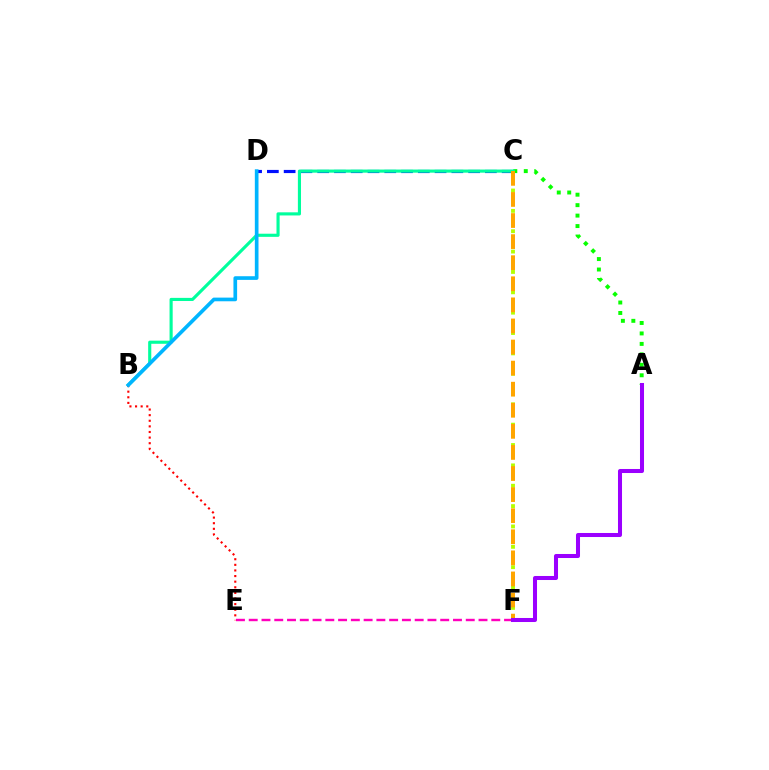{('C', 'F'): [{'color': '#b3ff00', 'line_style': 'dotted', 'thickness': 2.77}, {'color': '#ffa500', 'line_style': 'dashed', 'thickness': 2.86}], ('A', 'C'): [{'color': '#08ff00', 'line_style': 'dotted', 'thickness': 2.84}], ('E', 'F'): [{'color': '#ff00bd', 'line_style': 'dashed', 'thickness': 1.73}], ('C', 'D'): [{'color': '#0010ff', 'line_style': 'dashed', 'thickness': 2.28}], ('B', 'C'): [{'color': '#00ff9d', 'line_style': 'solid', 'thickness': 2.25}], ('B', 'E'): [{'color': '#ff0000', 'line_style': 'dotted', 'thickness': 1.52}], ('B', 'D'): [{'color': '#00b5ff', 'line_style': 'solid', 'thickness': 2.64}], ('A', 'F'): [{'color': '#9b00ff', 'line_style': 'solid', 'thickness': 2.9}]}